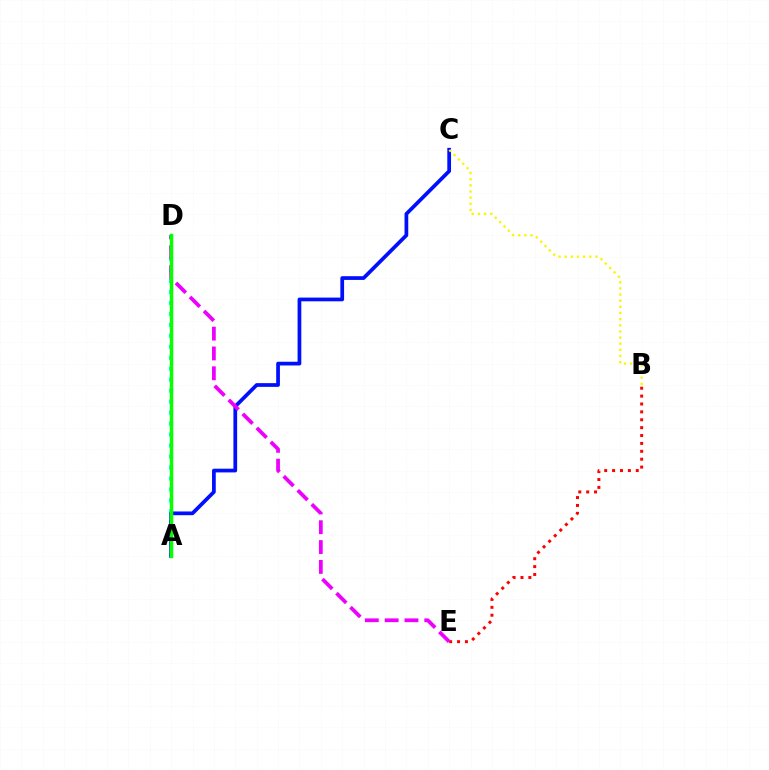{('A', 'D'): [{'color': '#00fff6', 'line_style': 'dotted', 'thickness': 2.98}, {'color': '#08ff00', 'line_style': 'solid', 'thickness': 2.51}], ('A', 'C'): [{'color': '#0010ff', 'line_style': 'solid', 'thickness': 2.68}], ('B', 'C'): [{'color': '#fcf500', 'line_style': 'dotted', 'thickness': 1.67}], ('B', 'E'): [{'color': '#ff0000', 'line_style': 'dotted', 'thickness': 2.14}], ('D', 'E'): [{'color': '#ee00ff', 'line_style': 'dashed', 'thickness': 2.69}]}